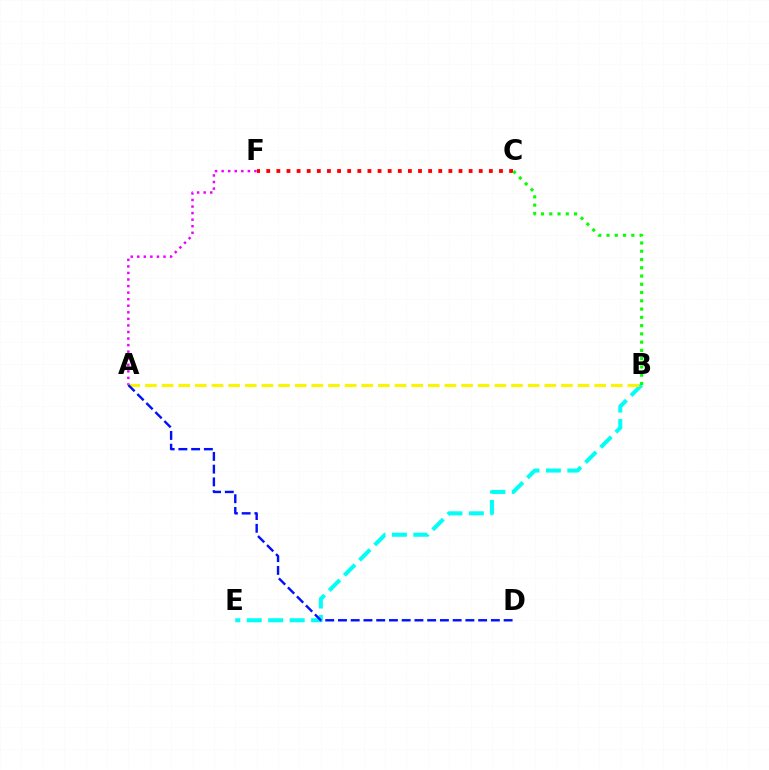{('B', 'E'): [{'color': '#00fff6', 'line_style': 'dashed', 'thickness': 2.91}], ('C', 'F'): [{'color': '#ff0000', 'line_style': 'dotted', 'thickness': 2.75}], ('A', 'F'): [{'color': '#ee00ff', 'line_style': 'dotted', 'thickness': 1.78}], ('A', 'B'): [{'color': '#fcf500', 'line_style': 'dashed', 'thickness': 2.26}], ('B', 'C'): [{'color': '#08ff00', 'line_style': 'dotted', 'thickness': 2.25}], ('A', 'D'): [{'color': '#0010ff', 'line_style': 'dashed', 'thickness': 1.73}]}